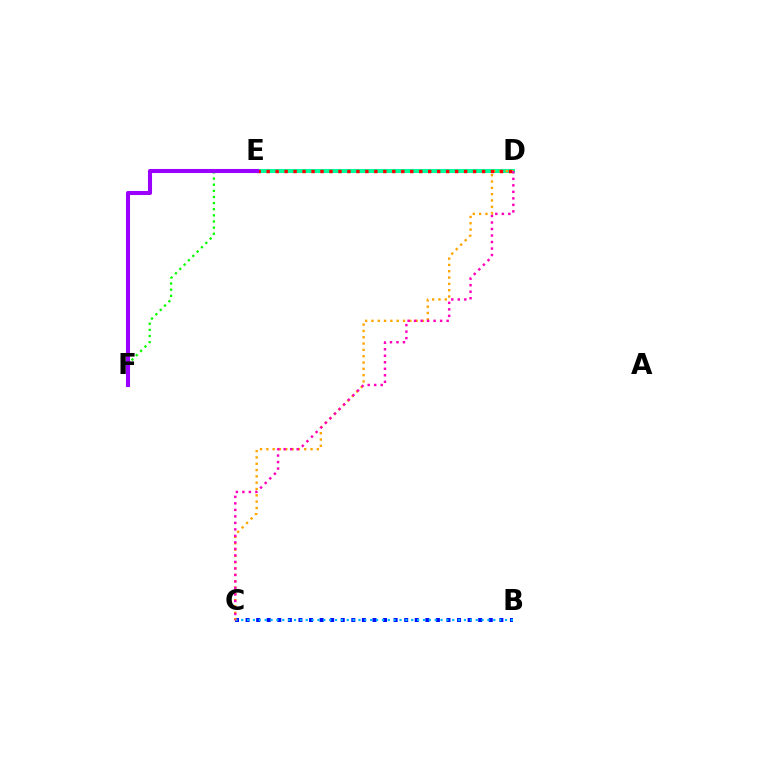{('E', 'F'): [{'color': '#08ff00', 'line_style': 'dotted', 'thickness': 1.67}, {'color': '#9b00ff', 'line_style': 'solid', 'thickness': 2.93}], ('B', 'C'): [{'color': '#0010ff', 'line_style': 'dotted', 'thickness': 2.87}, {'color': '#00b5ff', 'line_style': 'dotted', 'thickness': 1.59}], ('D', 'E'): [{'color': '#b3ff00', 'line_style': 'solid', 'thickness': 1.85}, {'color': '#00ff9d', 'line_style': 'solid', 'thickness': 2.92}, {'color': '#ff0000', 'line_style': 'dotted', 'thickness': 2.44}], ('C', 'D'): [{'color': '#ffa500', 'line_style': 'dotted', 'thickness': 1.72}, {'color': '#ff00bd', 'line_style': 'dotted', 'thickness': 1.77}]}